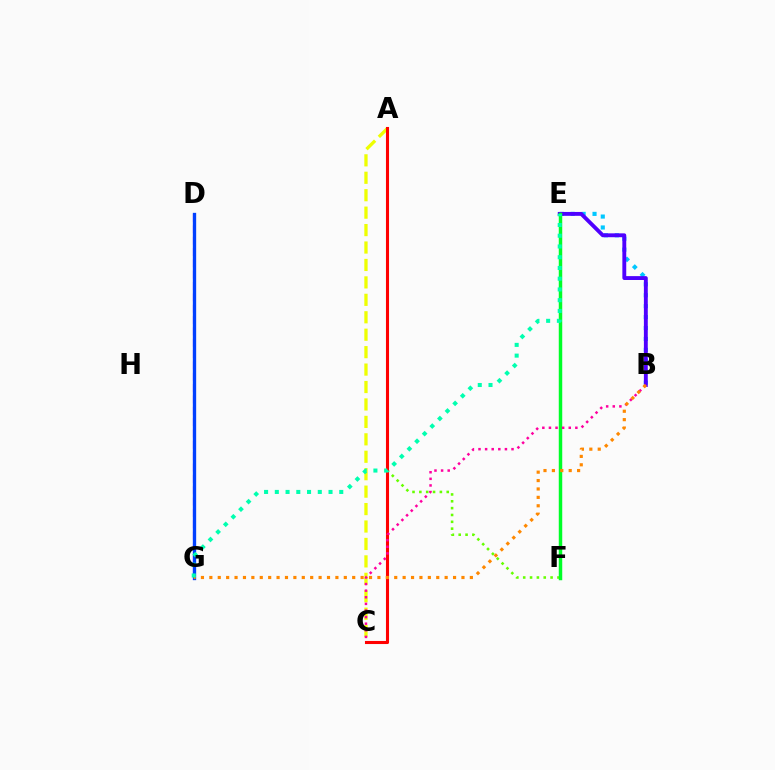{('A', 'F'): [{'color': '#66ff00', 'line_style': 'dotted', 'thickness': 1.86}], ('B', 'E'): [{'color': '#00c7ff', 'line_style': 'dotted', 'thickness': 2.97}, {'color': '#4f00ff', 'line_style': 'solid', 'thickness': 2.79}], ('D', 'G'): [{'color': '#d600ff', 'line_style': 'dashed', 'thickness': 1.54}, {'color': '#003fff', 'line_style': 'solid', 'thickness': 2.4}], ('A', 'C'): [{'color': '#eeff00', 'line_style': 'dashed', 'thickness': 2.37}, {'color': '#ff0000', 'line_style': 'solid', 'thickness': 2.22}], ('E', 'F'): [{'color': '#00ff27', 'line_style': 'solid', 'thickness': 2.49}], ('B', 'C'): [{'color': '#ff00a0', 'line_style': 'dotted', 'thickness': 1.79}], ('B', 'G'): [{'color': '#ff8800', 'line_style': 'dotted', 'thickness': 2.28}], ('E', 'G'): [{'color': '#00ffaf', 'line_style': 'dotted', 'thickness': 2.92}]}